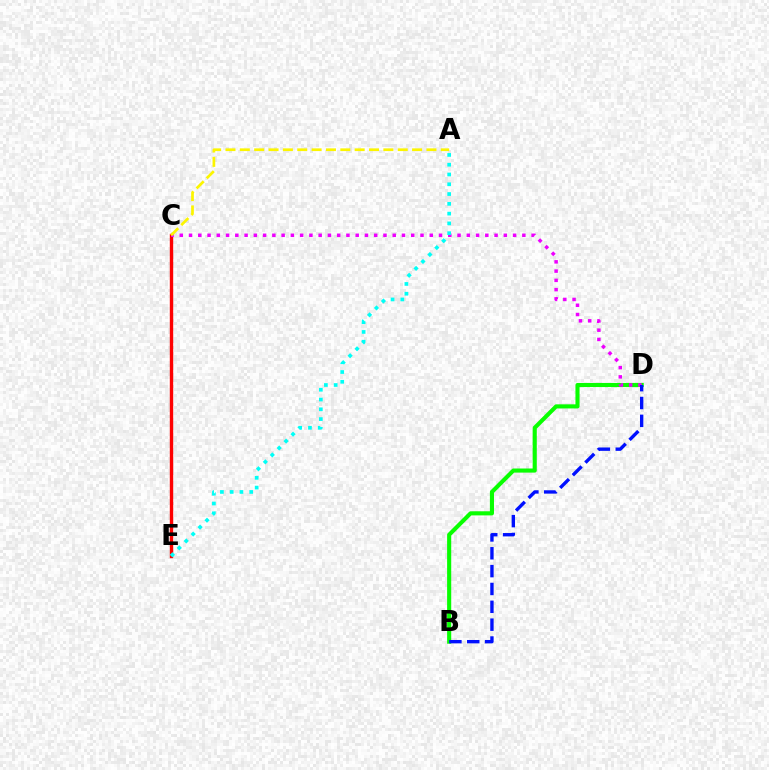{('C', 'E'): [{'color': '#ff0000', 'line_style': 'solid', 'thickness': 2.44}], ('B', 'D'): [{'color': '#08ff00', 'line_style': 'solid', 'thickness': 2.95}, {'color': '#0010ff', 'line_style': 'dashed', 'thickness': 2.42}], ('C', 'D'): [{'color': '#ee00ff', 'line_style': 'dotted', 'thickness': 2.52}], ('A', 'E'): [{'color': '#00fff6', 'line_style': 'dotted', 'thickness': 2.66}], ('A', 'C'): [{'color': '#fcf500', 'line_style': 'dashed', 'thickness': 1.95}]}